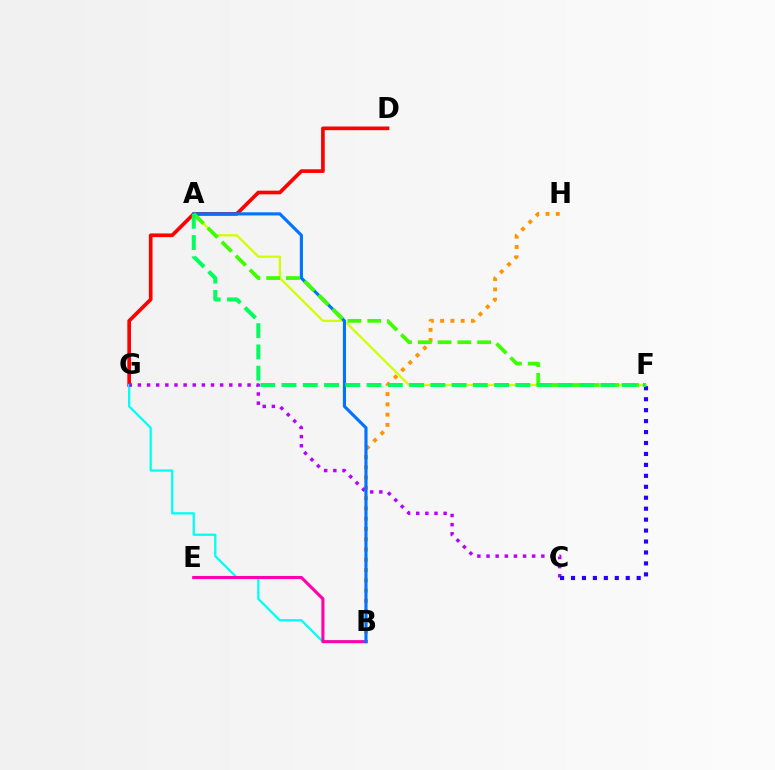{('D', 'G'): [{'color': '#ff0000', 'line_style': 'solid', 'thickness': 2.64}], ('B', 'G'): [{'color': '#00fff6', 'line_style': 'solid', 'thickness': 1.65}], ('B', 'H'): [{'color': '#ff9400', 'line_style': 'dotted', 'thickness': 2.79}], ('A', 'F'): [{'color': '#d1ff00', 'line_style': 'solid', 'thickness': 1.63}, {'color': '#3dff00', 'line_style': 'dashed', 'thickness': 2.69}, {'color': '#00ff5c', 'line_style': 'dashed', 'thickness': 2.89}], ('C', 'G'): [{'color': '#b900ff', 'line_style': 'dotted', 'thickness': 2.48}], ('B', 'E'): [{'color': '#ff00ac', 'line_style': 'solid', 'thickness': 2.21}], ('A', 'B'): [{'color': '#0074ff', 'line_style': 'solid', 'thickness': 2.25}], ('C', 'F'): [{'color': '#2500ff', 'line_style': 'dotted', 'thickness': 2.97}]}